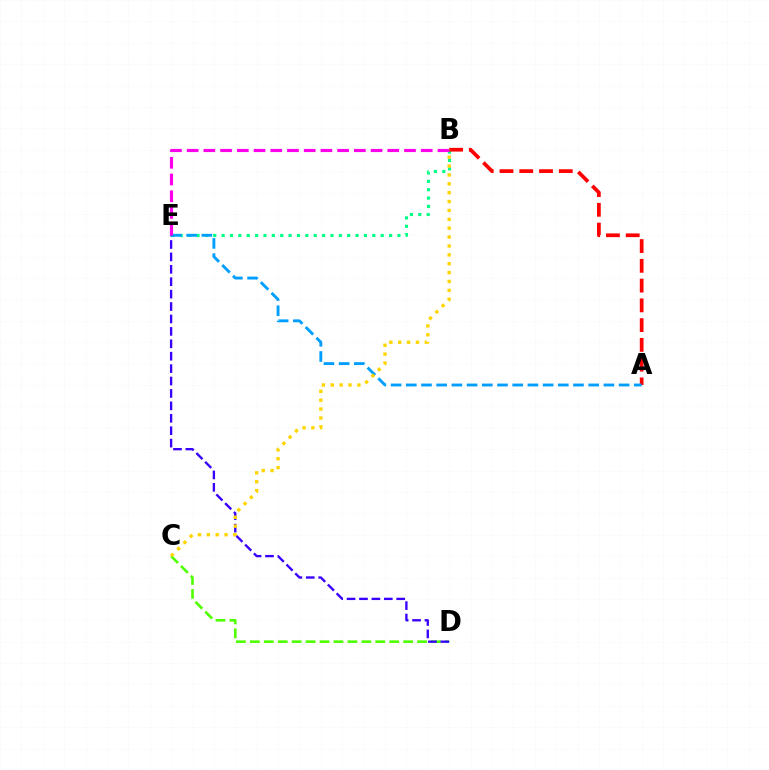{('B', 'E'): [{'color': '#00ff86', 'line_style': 'dotted', 'thickness': 2.28}, {'color': '#ff00ed', 'line_style': 'dashed', 'thickness': 2.27}], ('C', 'D'): [{'color': '#4fff00', 'line_style': 'dashed', 'thickness': 1.89}], ('A', 'B'): [{'color': '#ff0000', 'line_style': 'dashed', 'thickness': 2.68}], ('D', 'E'): [{'color': '#3700ff', 'line_style': 'dashed', 'thickness': 1.69}], ('A', 'E'): [{'color': '#009eff', 'line_style': 'dashed', 'thickness': 2.07}], ('B', 'C'): [{'color': '#ffd500', 'line_style': 'dotted', 'thickness': 2.41}]}